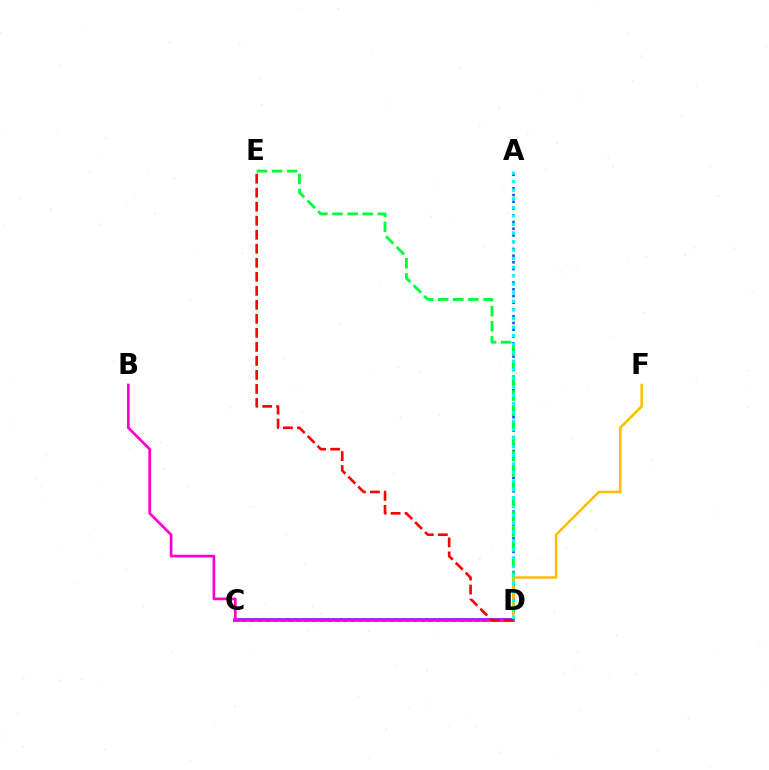{('A', 'D'): [{'color': '#004bff', 'line_style': 'dotted', 'thickness': 1.83}, {'color': '#00fff6', 'line_style': 'dotted', 'thickness': 2.32}], ('C', 'D'): [{'color': '#7200ff', 'line_style': 'solid', 'thickness': 2.62}, {'color': '#84ff00', 'line_style': 'dotted', 'thickness': 2.11}], ('D', 'E'): [{'color': '#00ff39', 'line_style': 'dashed', 'thickness': 2.05}, {'color': '#ff0000', 'line_style': 'dashed', 'thickness': 1.9}], ('D', 'F'): [{'color': '#ffbd00', 'line_style': 'solid', 'thickness': 1.81}], ('B', 'D'): [{'color': '#ff00cf', 'line_style': 'solid', 'thickness': 1.96}]}